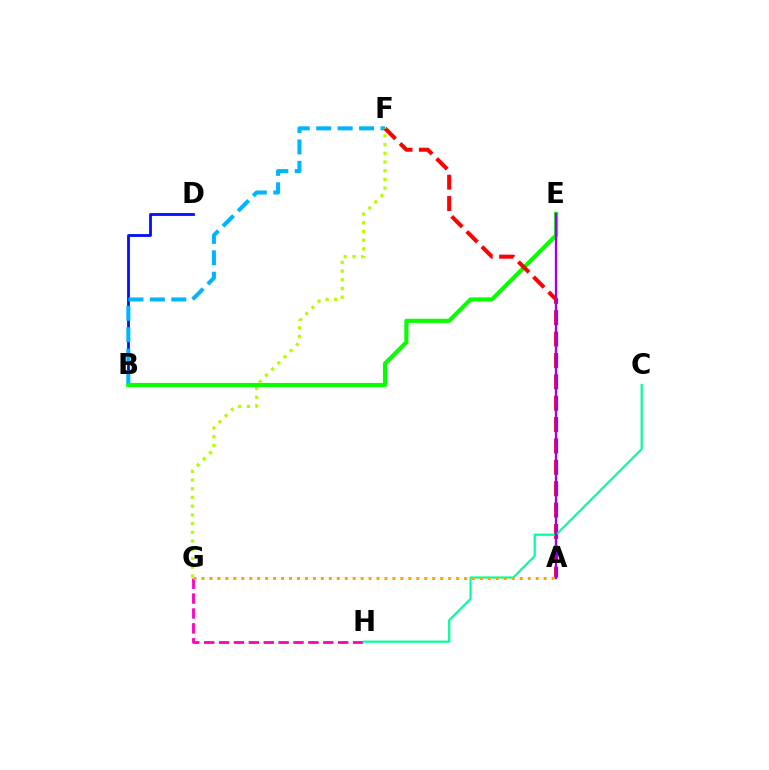{('G', 'H'): [{'color': '#ff00bd', 'line_style': 'dashed', 'thickness': 2.02}], ('B', 'D'): [{'color': '#0010ff', 'line_style': 'solid', 'thickness': 2.01}], ('B', 'F'): [{'color': '#00b5ff', 'line_style': 'dashed', 'thickness': 2.91}], ('B', 'E'): [{'color': '#08ff00', 'line_style': 'solid', 'thickness': 2.98}], ('A', 'F'): [{'color': '#ff0000', 'line_style': 'dashed', 'thickness': 2.9}], ('C', 'H'): [{'color': '#00ff9d', 'line_style': 'solid', 'thickness': 1.58}], ('A', 'E'): [{'color': '#9b00ff', 'line_style': 'solid', 'thickness': 1.67}], ('A', 'G'): [{'color': '#ffa500', 'line_style': 'dotted', 'thickness': 2.16}], ('F', 'G'): [{'color': '#b3ff00', 'line_style': 'dotted', 'thickness': 2.37}]}